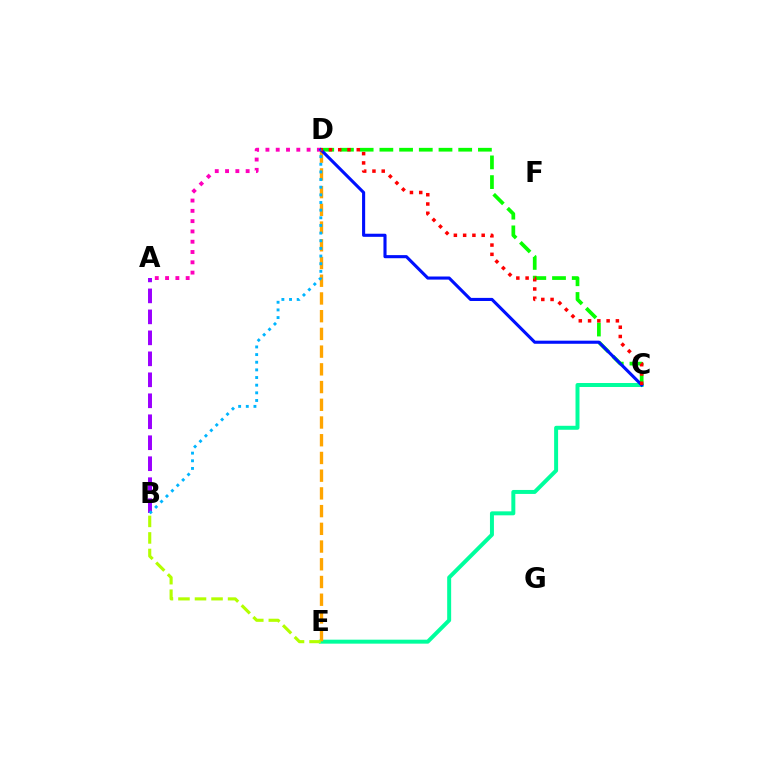{('C', 'D'): [{'color': '#08ff00', 'line_style': 'dashed', 'thickness': 2.68}, {'color': '#0010ff', 'line_style': 'solid', 'thickness': 2.23}, {'color': '#ff0000', 'line_style': 'dotted', 'thickness': 2.52}], ('C', 'E'): [{'color': '#00ff9d', 'line_style': 'solid', 'thickness': 2.86}], ('D', 'E'): [{'color': '#ffa500', 'line_style': 'dashed', 'thickness': 2.41}], ('A', 'D'): [{'color': '#ff00bd', 'line_style': 'dotted', 'thickness': 2.8}], ('A', 'B'): [{'color': '#9b00ff', 'line_style': 'dashed', 'thickness': 2.85}], ('B', 'E'): [{'color': '#b3ff00', 'line_style': 'dashed', 'thickness': 2.25}], ('B', 'D'): [{'color': '#00b5ff', 'line_style': 'dotted', 'thickness': 2.08}]}